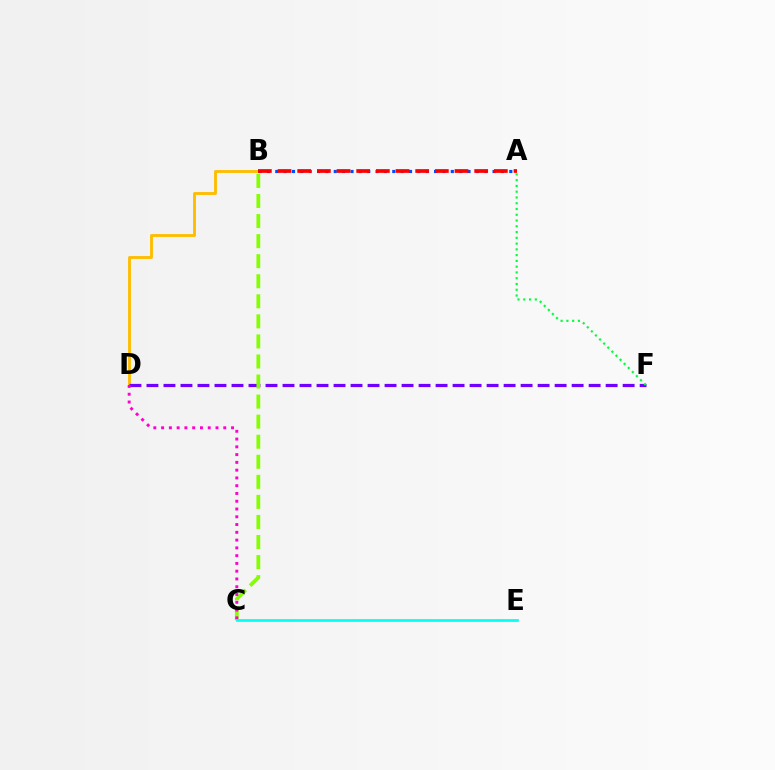{('B', 'D'): [{'color': '#ffbd00', 'line_style': 'solid', 'thickness': 2.07}], ('A', 'B'): [{'color': '#004bff', 'line_style': 'dotted', 'thickness': 2.27}, {'color': '#ff0000', 'line_style': 'dashed', 'thickness': 2.67}], ('D', 'F'): [{'color': '#7200ff', 'line_style': 'dashed', 'thickness': 2.31}], ('B', 'C'): [{'color': '#84ff00', 'line_style': 'dashed', 'thickness': 2.72}], ('C', 'D'): [{'color': '#ff00cf', 'line_style': 'dotted', 'thickness': 2.11}], ('A', 'F'): [{'color': '#00ff39', 'line_style': 'dotted', 'thickness': 1.57}], ('C', 'E'): [{'color': '#00fff6', 'line_style': 'solid', 'thickness': 1.93}]}